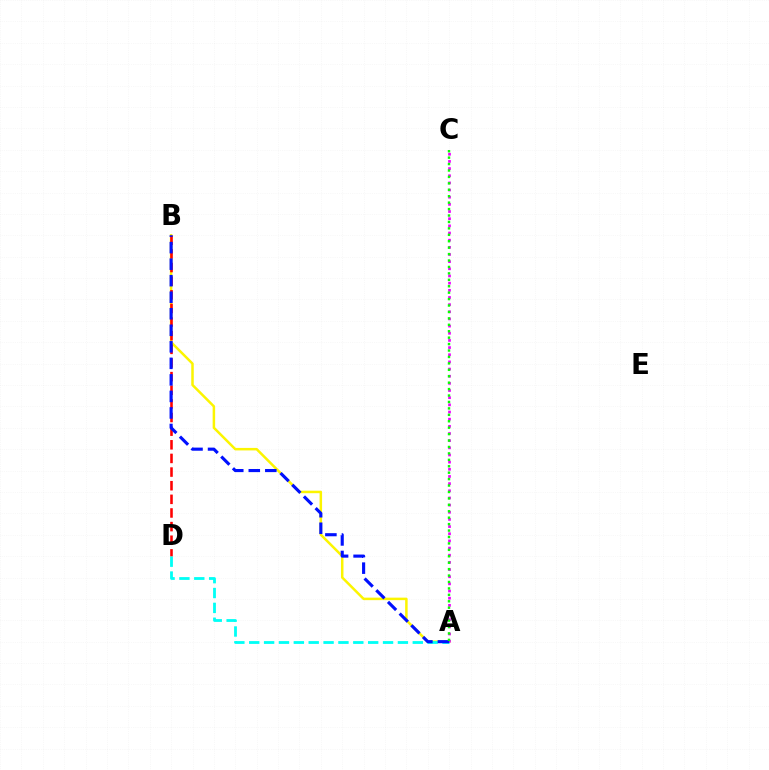{('A', 'B'): [{'color': '#fcf500', 'line_style': 'solid', 'thickness': 1.8}, {'color': '#0010ff', 'line_style': 'dashed', 'thickness': 2.25}], ('B', 'D'): [{'color': '#ff0000', 'line_style': 'dashed', 'thickness': 1.85}], ('A', 'D'): [{'color': '#00fff6', 'line_style': 'dashed', 'thickness': 2.02}], ('A', 'C'): [{'color': '#ee00ff', 'line_style': 'dotted', 'thickness': 1.95}, {'color': '#08ff00', 'line_style': 'dotted', 'thickness': 1.75}]}